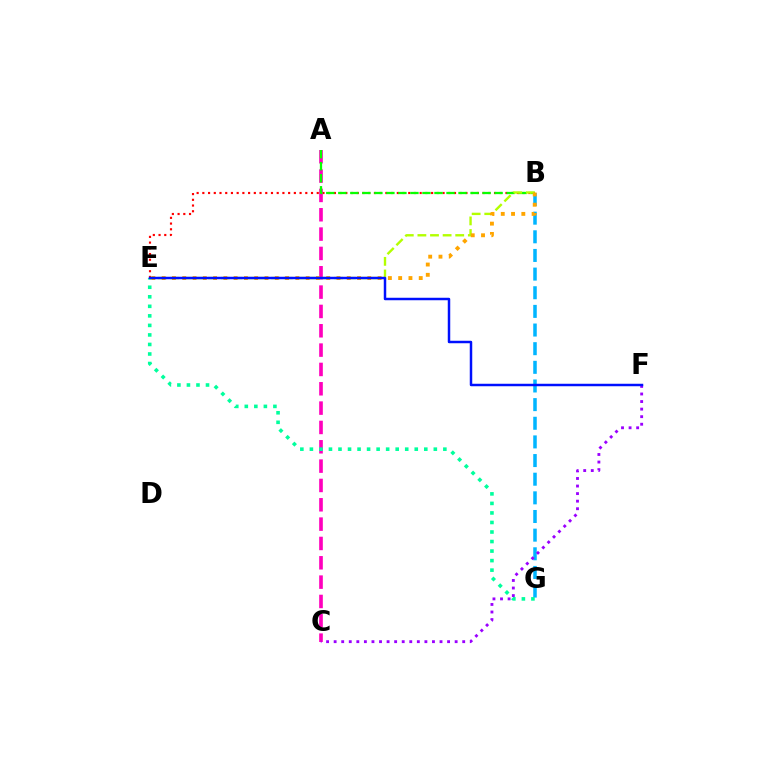{('B', 'E'): [{'color': '#ff0000', 'line_style': 'dotted', 'thickness': 1.55}, {'color': '#b3ff00', 'line_style': 'dashed', 'thickness': 1.71}, {'color': '#ffa500', 'line_style': 'dotted', 'thickness': 2.79}], ('A', 'C'): [{'color': '#ff00bd', 'line_style': 'dashed', 'thickness': 2.63}], ('B', 'G'): [{'color': '#00b5ff', 'line_style': 'dashed', 'thickness': 2.53}], ('A', 'B'): [{'color': '#08ff00', 'line_style': 'dashed', 'thickness': 1.63}], ('C', 'F'): [{'color': '#9b00ff', 'line_style': 'dotted', 'thickness': 2.05}], ('E', 'G'): [{'color': '#00ff9d', 'line_style': 'dotted', 'thickness': 2.59}], ('E', 'F'): [{'color': '#0010ff', 'line_style': 'solid', 'thickness': 1.78}]}